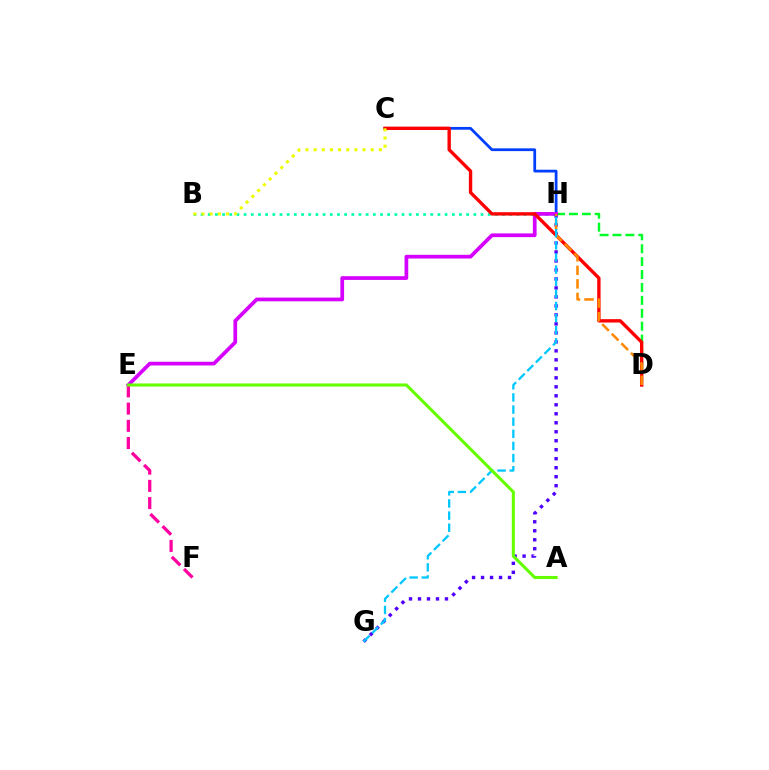{('C', 'H'): [{'color': '#003fff', 'line_style': 'solid', 'thickness': 1.99}], ('B', 'H'): [{'color': '#00ffaf', 'line_style': 'dotted', 'thickness': 1.95}], ('D', 'H'): [{'color': '#00ff27', 'line_style': 'dashed', 'thickness': 1.75}, {'color': '#ff8800', 'line_style': 'dashed', 'thickness': 1.84}], ('E', 'H'): [{'color': '#d600ff', 'line_style': 'solid', 'thickness': 2.68}], ('G', 'H'): [{'color': '#4f00ff', 'line_style': 'dotted', 'thickness': 2.44}, {'color': '#00c7ff', 'line_style': 'dashed', 'thickness': 1.65}], ('C', 'D'): [{'color': '#ff0000', 'line_style': 'solid', 'thickness': 2.42}], ('B', 'C'): [{'color': '#eeff00', 'line_style': 'dotted', 'thickness': 2.22}], ('E', 'F'): [{'color': '#ff00a0', 'line_style': 'dashed', 'thickness': 2.34}], ('A', 'E'): [{'color': '#66ff00', 'line_style': 'solid', 'thickness': 2.22}]}